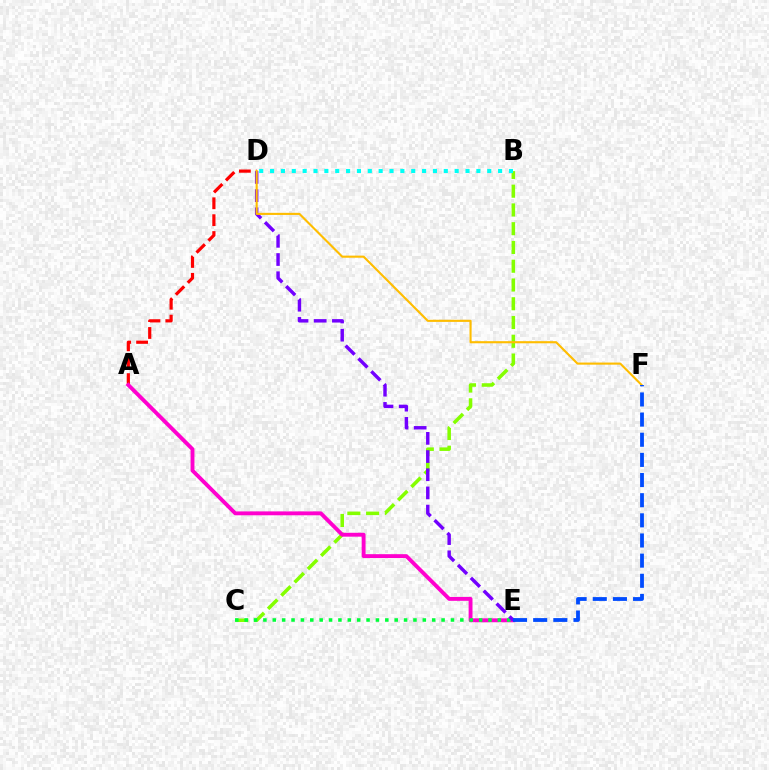{('A', 'D'): [{'color': '#ff0000', 'line_style': 'dashed', 'thickness': 2.29}], ('B', 'C'): [{'color': '#84ff00', 'line_style': 'dashed', 'thickness': 2.55}], ('A', 'E'): [{'color': '#ff00cf', 'line_style': 'solid', 'thickness': 2.79}], ('C', 'E'): [{'color': '#00ff39', 'line_style': 'dotted', 'thickness': 2.55}], ('B', 'D'): [{'color': '#00fff6', 'line_style': 'dotted', 'thickness': 2.95}], ('D', 'E'): [{'color': '#7200ff', 'line_style': 'dashed', 'thickness': 2.47}], ('D', 'F'): [{'color': '#ffbd00', 'line_style': 'solid', 'thickness': 1.52}], ('E', 'F'): [{'color': '#004bff', 'line_style': 'dashed', 'thickness': 2.74}]}